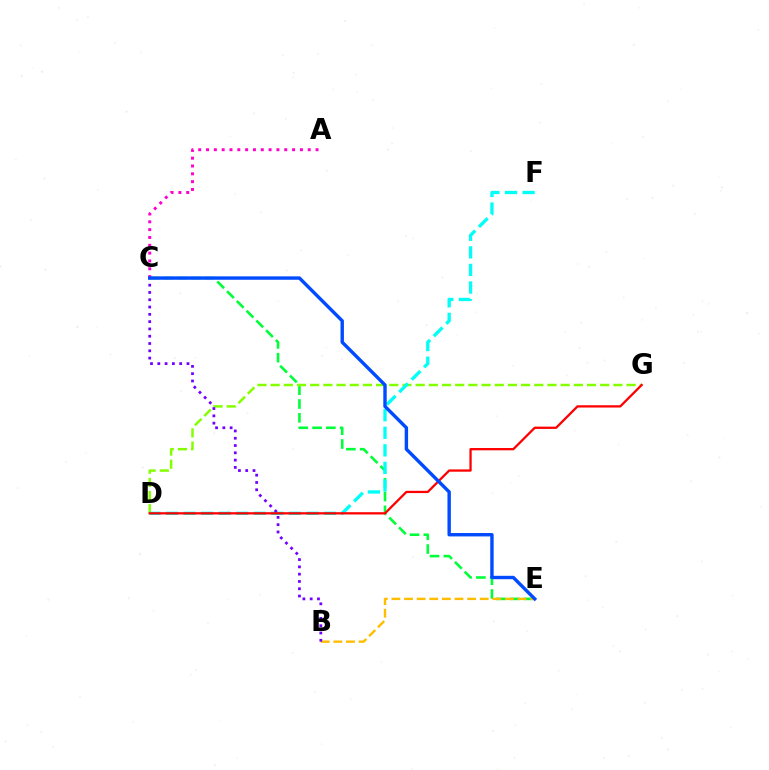{('C', 'E'): [{'color': '#00ff39', 'line_style': 'dashed', 'thickness': 1.87}, {'color': '#004bff', 'line_style': 'solid', 'thickness': 2.45}], ('D', 'G'): [{'color': '#84ff00', 'line_style': 'dashed', 'thickness': 1.79}, {'color': '#ff0000', 'line_style': 'solid', 'thickness': 1.64}], ('B', 'E'): [{'color': '#ffbd00', 'line_style': 'dashed', 'thickness': 1.71}], ('D', 'F'): [{'color': '#00fff6', 'line_style': 'dashed', 'thickness': 2.39}], ('B', 'C'): [{'color': '#7200ff', 'line_style': 'dotted', 'thickness': 1.98}], ('A', 'C'): [{'color': '#ff00cf', 'line_style': 'dotted', 'thickness': 2.13}]}